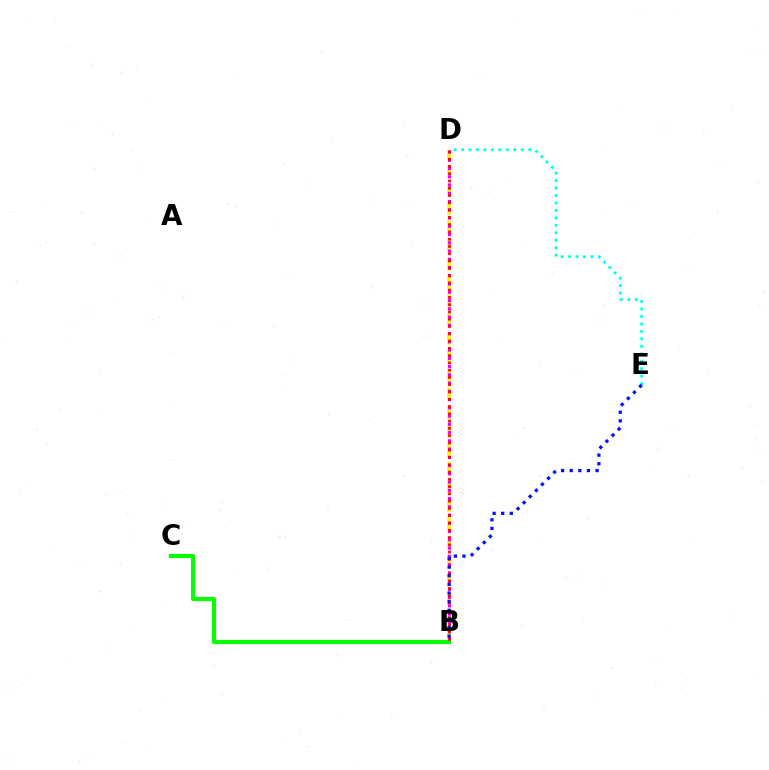{('B', 'D'): [{'color': '#fcf500', 'line_style': 'dashed', 'thickness': 2.52}, {'color': '#ee00ff', 'line_style': 'dotted', 'thickness': 2.24}, {'color': '#ff0000', 'line_style': 'dotted', 'thickness': 1.98}], ('D', 'E'): [{'color': '#00fff6', 'line_style': 'dotted', 'thickness': 2.03}], ('B', 'C'): [{'color': '#08ff00', 'line_style': 'solid', 'thickness': 2.96}], ('B', 'E'): [{'color': '#0010ff', 'line_style': 'dotted', 'thickness': 2.34}]}